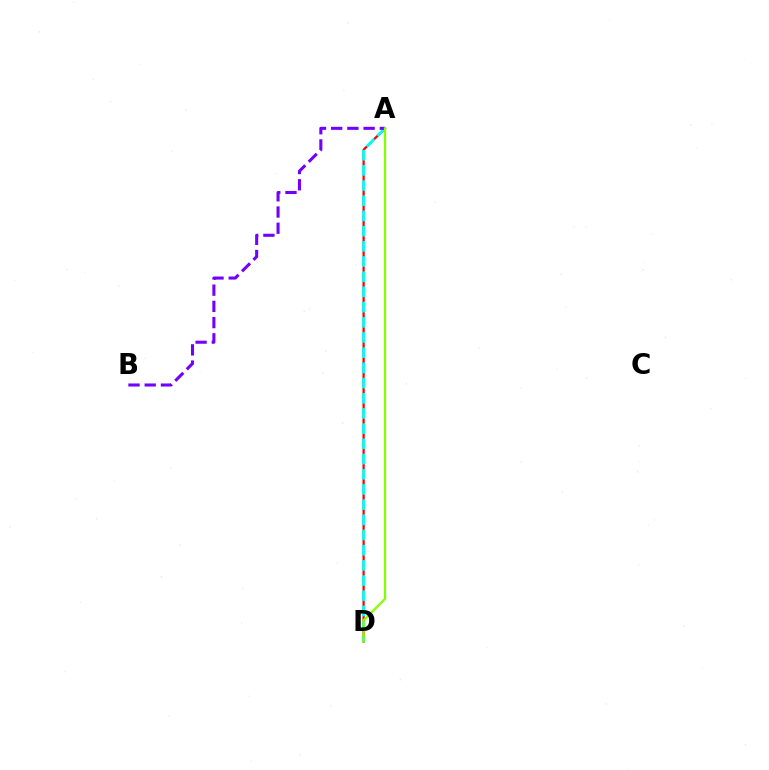{('A', 'D'): [{'color': '#ff0000', 'line_style': 'solid', 'thickness': 1.62}, {'color': '#00fff6', 'line_style': 'dashed', 'thickness': 2.06}, {'color': '#84ff00', 'line_style': 'solid', 'thickness': 1.64}], ('A', 'B'): [{'color': '#7200ff', 'line_style': 'dashed', 'thickness': 2.2}]}